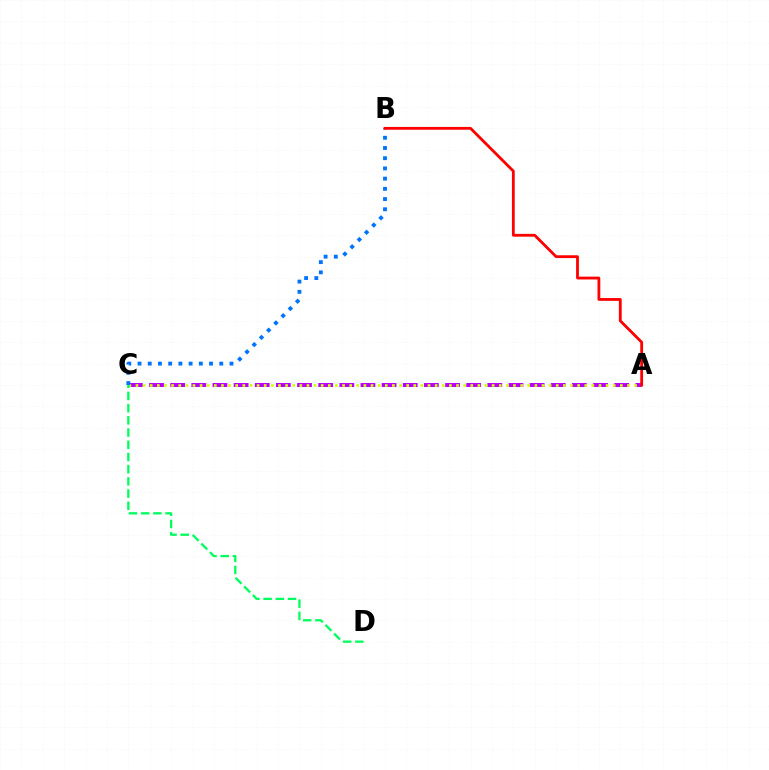{('A', 'C'): [{'color': '#b900ff', 'line_style': 'dashed', 'thickness': 2.87}, {'color': '#d1ff00', 'line_style': 'dotted', 'thickness': 1.94}], ('B', 'C'): [{'color': '#0074ff', 'line_style': 'dotted', 'thickness': 2.78}], ('A', 'B'): [{'color': '#ff0000', 'line_style': 'solid', 'thickness': 2.02}], ('C', 'D'): [{'color': '#00ff5c', 'line_style': 'dashed', 'thickness': 1.66}]}